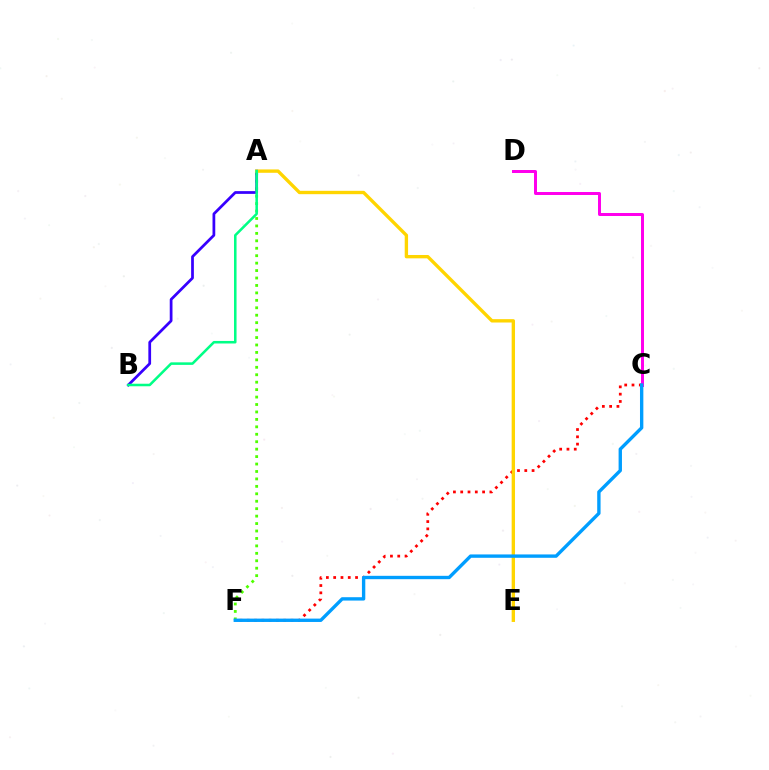{('C', 'F'): [{'color': '#ff0000', 'line_style': 'dotted', 'thickness': 1.98}, {'color': '#009eff', 'line_style': 'solid', 'thickness': 2.42}], ('C', 'D'): [{'color': '#ff00ed', 'line_style': 'solid', 'thickness': 2.15}], ('A', 'F'): [{'color': '#4fff00', 'line_style': 'dotted', 'thickness': 2.02}], ('A', 'B'): [{'color': '#3700ff', 'line_style': 'solid', 'thickness': 1.98}, {'color': '#00ff86', 'line_style': 'solid', 'thickness': 1.83}], ('A', 'E'): [{'color': '#ffd500', 'line_style': 'solid', 'thickness': 2.42}]}